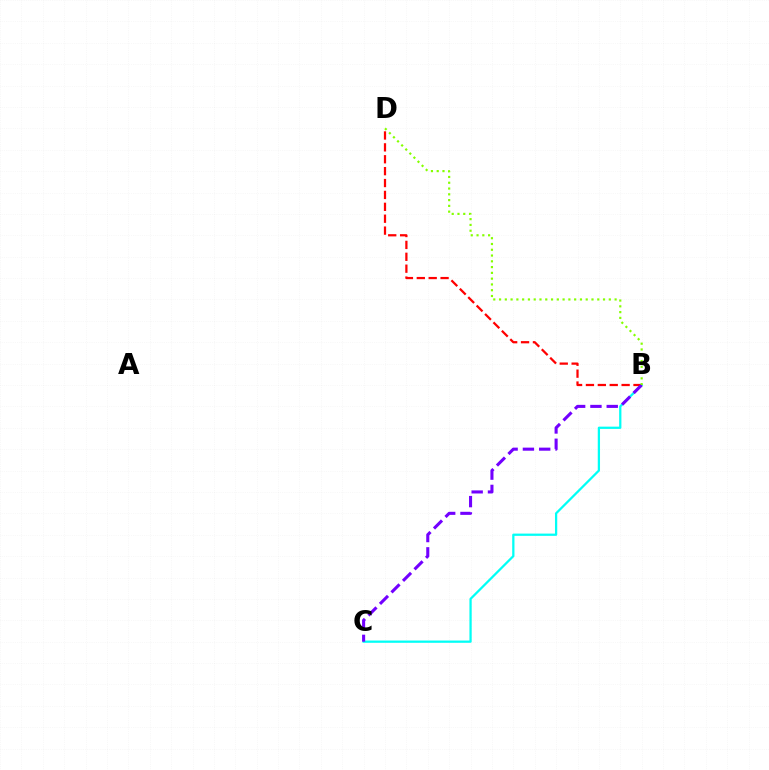{('B', 'C'): [{'color': '#00fff6', 'line_style': 'solid', 'thickness': 1.63}, {'color': '#7200ff', 'line_style': 'dashed', 'thickness': 2.21}], ('B', 'D'): [{'color': '#ff0000', 'line_style': 'dashed', 'thickness': 1.62}, {'color': '#84ff00', 'line_style': 'dotted', 'thickness': 1.57}]}